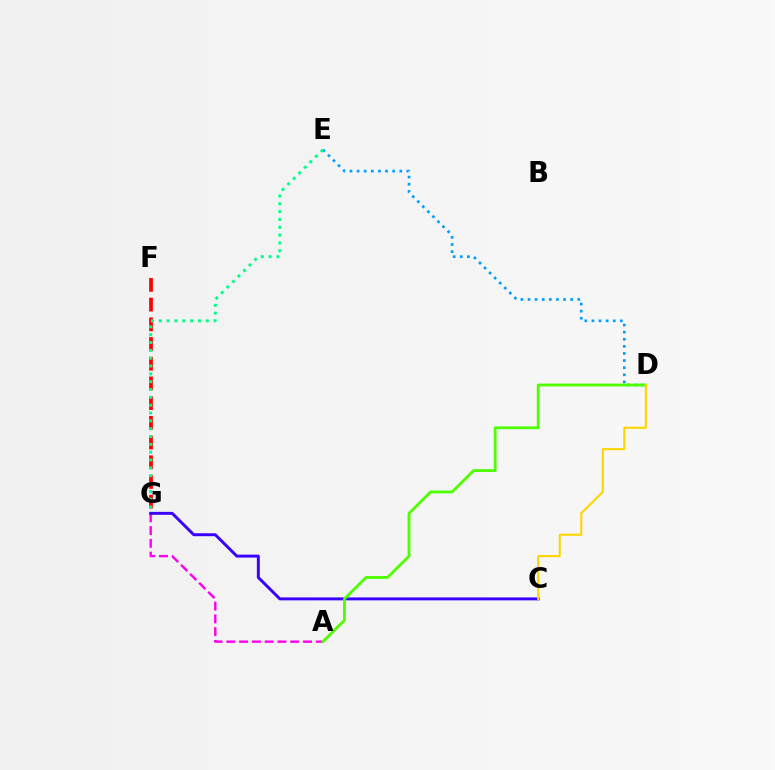{('F', 'G'): [{'color': '#ff0000', 'line_style': 'dashed', 'thickness': 2.68}], ('A', 'G'): [{'color': '#ff00ed', 'line_style': 'dashed', 'thickness': 1.74}], ('C', 'G'): [{'color': '#3700ff', 'line_style': 'solid', 'thickness': 2.11}], ('D', 'E'): [{'color': '#009eff', 'line_style': 'dotted', 'thickness': 1.93}], ('A', 'D'): [{'color': '#4fff00', 'line_style': 'solid', 'thickness': 2.04}], ('C', 'D'): [{'color': '#ffd500', 'line_style': 'solid', 'thickness': 1.52}], ('E', 'G'): [{'color': '#00ff86', 'line_style': 'dotted', 'thickness': 2.13}]}